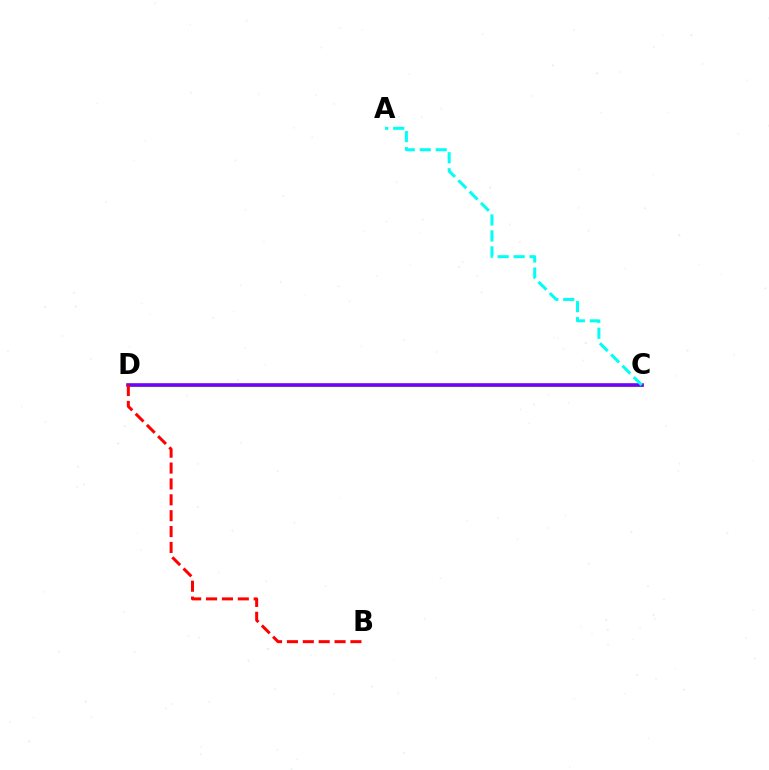{('C', 'D'): [{'color': '#84ff00', 'line_style': 'solid', 'thickness': 2.25}, {'color': '#7200ff', 'line_style': 'solid', 'thickness': 2.58}], ('A', 'C'): [{'color': '#00fff6', 'line_style': 'dashed', 'thickness': 2.17}], ('B', 'D'): [{'color': '#ff0000', 'line_style': 'dashed', 'thickness': 2.16}]}